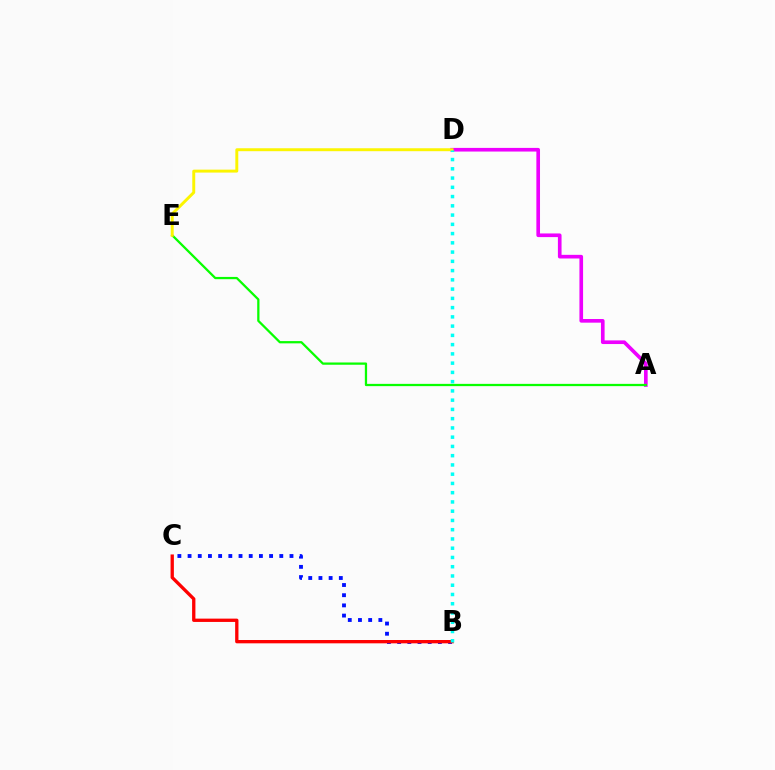{('A', 'D'): [{'color': '#ee00ff', 'line_style': 'solid', 'thickness': 2.62}], ('A', 'E'): [{'color': '#08ff00', 'line_style': 'solid', 'thickness': 1.63}], ('B', 'C'): [{'color': '#0010ff', 'line_style': 'dotted', 'thickness': 2.77}, {'color': '#ff0000', 'line_style': 'solid', 'thickness': 2.39}], ('D', 'E'): [{'color': '#fcf500', 'line_style': 'solid', 'thickness': 2.12}], ('B', 'D'): [{'color': '#00fff6', 'line_style': 'dotted', 'thickness': 2.51}]}